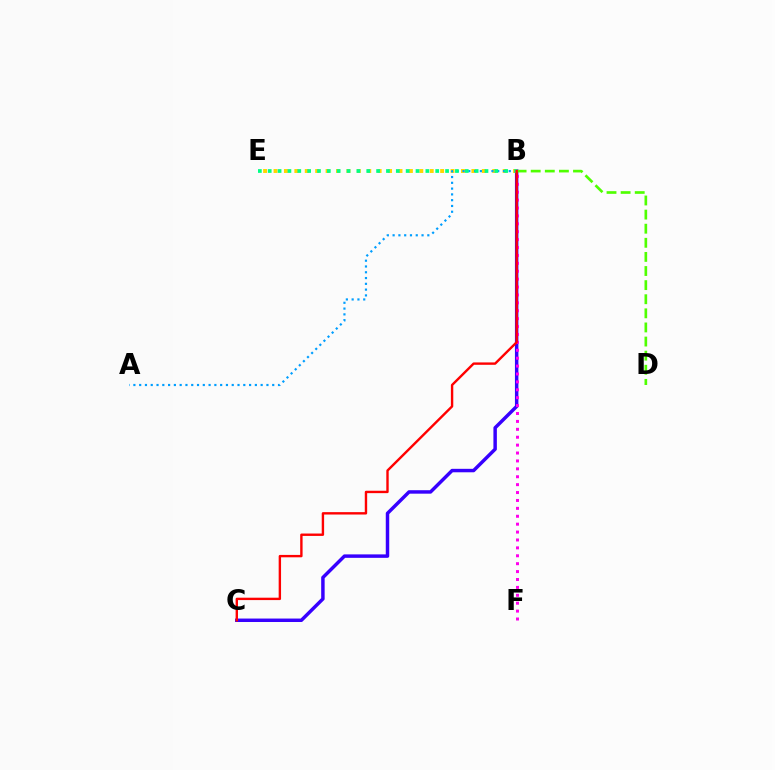{('B', 'C'): [{'color': '#3700ff', 'line_style': 'solid', 'thickness': 2.49}, {'color': '#ff0000', 'line_style': 'solid', 'thickness': 1.72}], ('B', 'E'): [{'color': '#ffd500', 'line_style': 'dotted', 'thickness': 2.83}, {'color': '#00ff86', 'line_style': 'dotted', 'thickness': 2.68}], ('B', 'D'): [{'color': '#4fff00', 'line_style': 'dashed', 'thickness': 1.92}], ('A', 'B'): [{'color': '#009eff', 'line_style': 'dotted', 'thickness': 1.57}], ('B', 'F'): [{'color': '#ff00ed', 'line_style': 'dotted', 'thickness': 2.15}]}